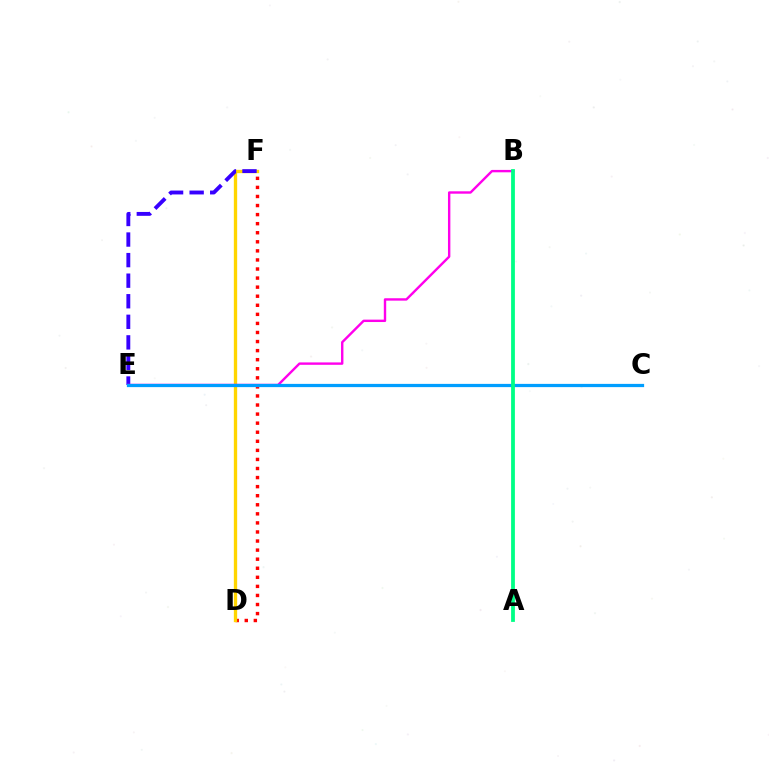{('D', 'F'): [{'color': '#ff0000', 'line_style': 'dotted', 'thickness': 2.46}, {'color': '#ffd500', 'line_style': 'solid', 'thickness': 2.4}], ('C', 'E'): [{'color': '#4fff00', 'line_style': 'solid', 'thickness': 1.88}, {'color': '#009eff', 'line_style': 'solid', 'thickness': 2.33}], ('E', 'F'): [{'color': '#3700ff', 'line_style': 'dashed', 'thickness': 2.79}], ('B', 'E'): [{'color': '#ff00ed', 'line_style': 'solid', 'thickness': 1.73}], ('A', 'B'): [{'color': '#00ff86', 'line_style': 'solid', 'thickness': 2.73}]}